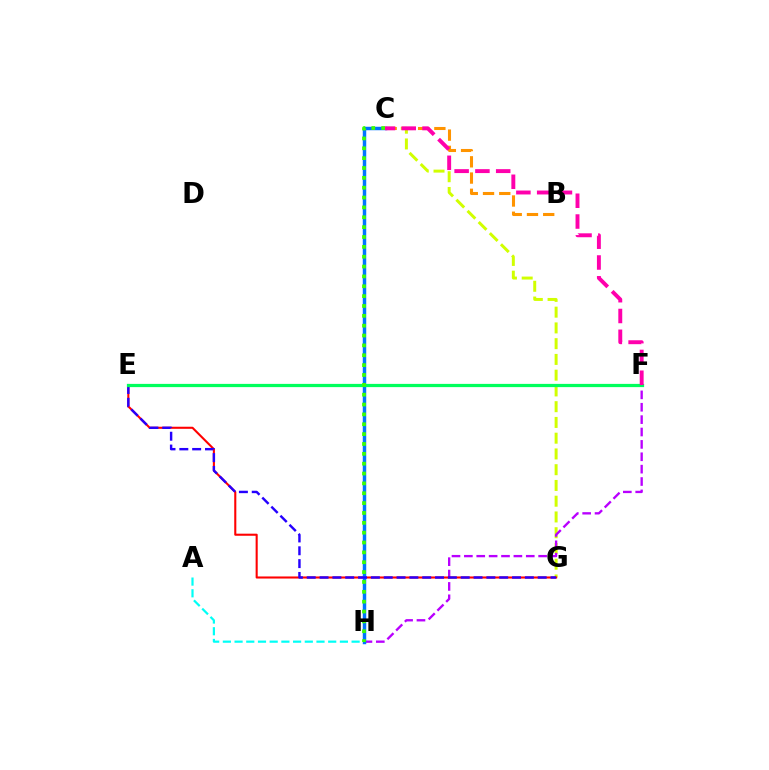{('A', 'H'): [{'color': '#00fff6', 'line_style': 'dashed', 'thickness': 1.59}], ('C', 'G'): [{'color': '#d1ff00', 'line_style': 'dashed', 'thickness': 2.14}], ('F', 'H'): [{'color': '#b900ff', 'line_style': 'dashed', 'thickness': 1.68}], ('E', 'G'): [{'color': '#ff0000', 'line_style': 'solid', 'thickness': 1.5}, {'color': '#2500ff', 'line_style': 'dashed', 'thickness': 1.74}], ('C', 'H'): [{'color': '#0074ff', 'line_style': 'solid', 'thickness': 2.5}, {'color': '#3dff00', 'line_style': 'dotted', 'thickness': 2.68}], ('B', 'C'): [{'color': '#ff9400', 'line_style': 'dashed', 'thickness': 2.21}], ('E', 'F'): [{'color': '#00ff5c', 'line_style': 'solid', 'thickness': 2.33}], ('C', 'F'): [{'color': '#ff00ac', 'line_style': 'dashed', 'thickness': 2.82}]}